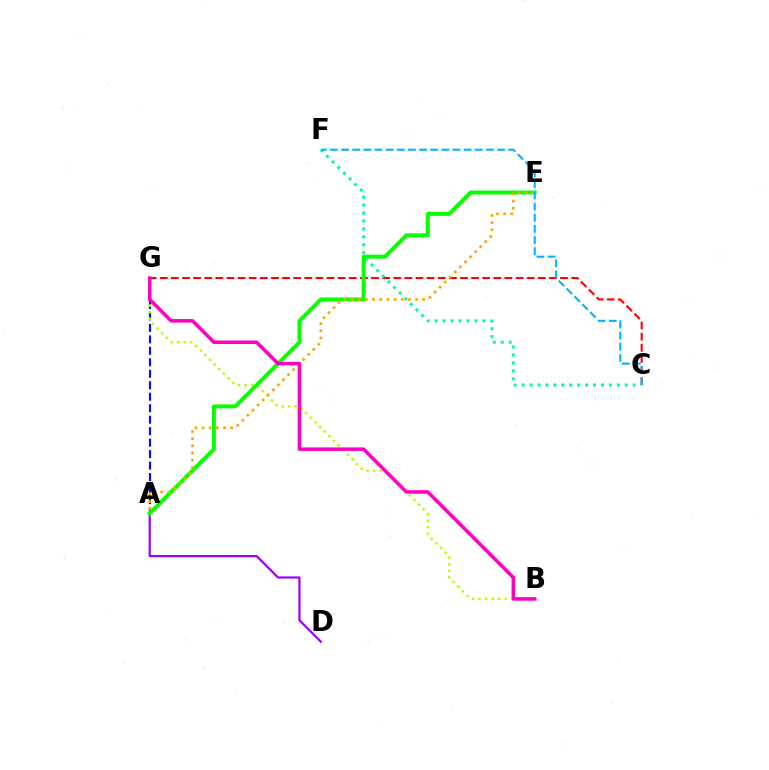{('A', 'G'): [{'color': '#0010ff', 'line_style': 'dashed', 'thickness': 1.56}], ('B', 'G'): [{'color': '#b3ff00', 'line_style': 'dotted', 'thickness': 1.78}, {'color': '#ff00bd', 'line_style': 'solid', 'thickness': 2.53}], ('A', 'D'): [{'color': '#9b00ff', 'line_style': 'solid', 'thickness': 1.59}], ('C', 'G'): [{'color': '#ff0000', 'line_style': 'dashed', 'thickness': 1.51}], ('A', 'E'): [{'color': '#08ff00', 'line_style': 'solid', 'thickness': 2.84}, {'color': '#ffa500', 'line_style': 'dotted', 'thickness': 1.95}], ('C', 'F'): [{'color': '#00ff9d', 'line_style': 'dotted', 'thickness': 2.16}, {'color': '#00b5ff', 'line_style': 'dashed', 'thickness': 1.51}]}